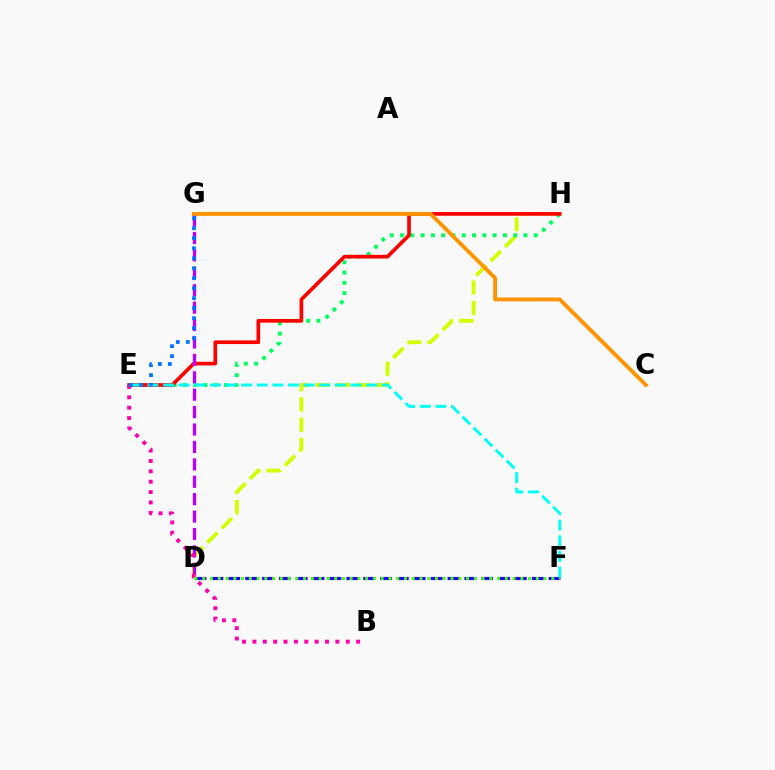{('D', 'H'): [{'color': '#d1ff00', 'line_style': 'dashed', 'thickness': 2.76}], ('E', 'H'): [{'color': '#00ff5c', 'line_style': 'dotted', 'thickness': 2.79}, {'color': '#ff0000', 'line_style': 'solid', 'thickness': 2.64}], ('D', 'G'): [{'color': '#b900ff', 'line_style': 'dashed', 'thickness': 2.37}], ('B', 'E'): [{'color': '#ff00ac', 'line_style': 'dotted', 'thickness': 2.82}], ('D', 'F'): [{'color': '#2500ff', 'line_style': 'dashed', 'thickness': 2.29}, {'color': '#3dff00', 'line_style': 'dotted', 'thickness': 2.11}], ('E', 'F'): [{'color': '#00fff6', 'line_style': 'dashed', 'thickness': 2.12}], ('C', 'G'): [{'color': '#ff9400', 'line_style': 'solid', 'thickness': 2.79}], ('E', 'G'): [{'color': '#0074ff', 'line_style': 'dotted', 'thickness': 2.72}]}